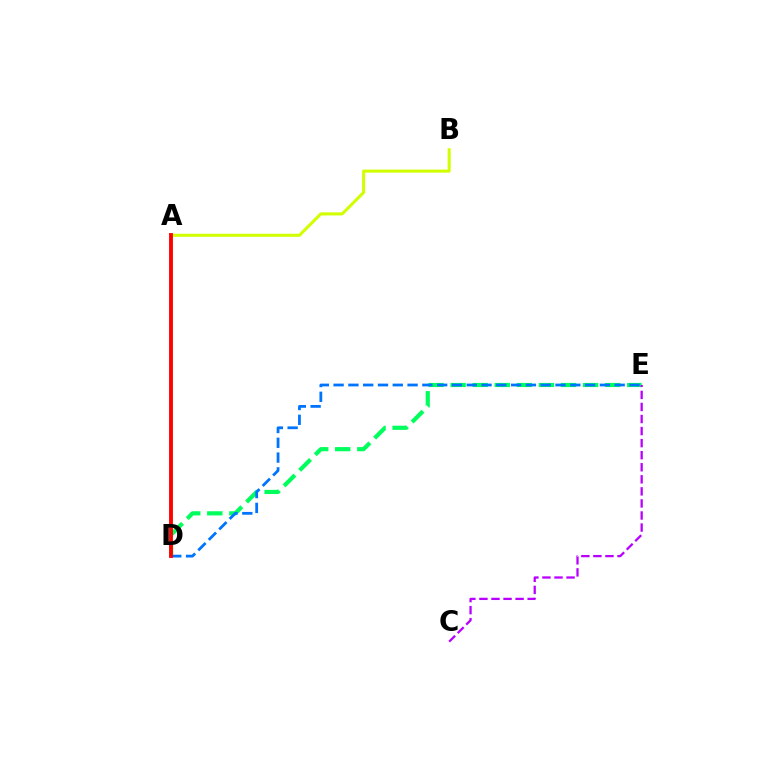{('D', 'E'): [{'color': '#00ff5c', 'line_style': 'dashed', 'thickness': 3.0}, {'color': '#0074ff', 'line_style': 'dashed', 'thickness': 2.01}], ('A', 'B'): [{'color': '#d1ff00', 'line_style': 'solid', 'thickness': 2.19}], ('A', 'D'): [{'color': '#ff0000', 'line_style': 'solid', 'thickness': 2.78}], ('C', 'E'): [{'color': '#b900ff', 'line_style': 'dashed', 'thickness': 1.64}]}